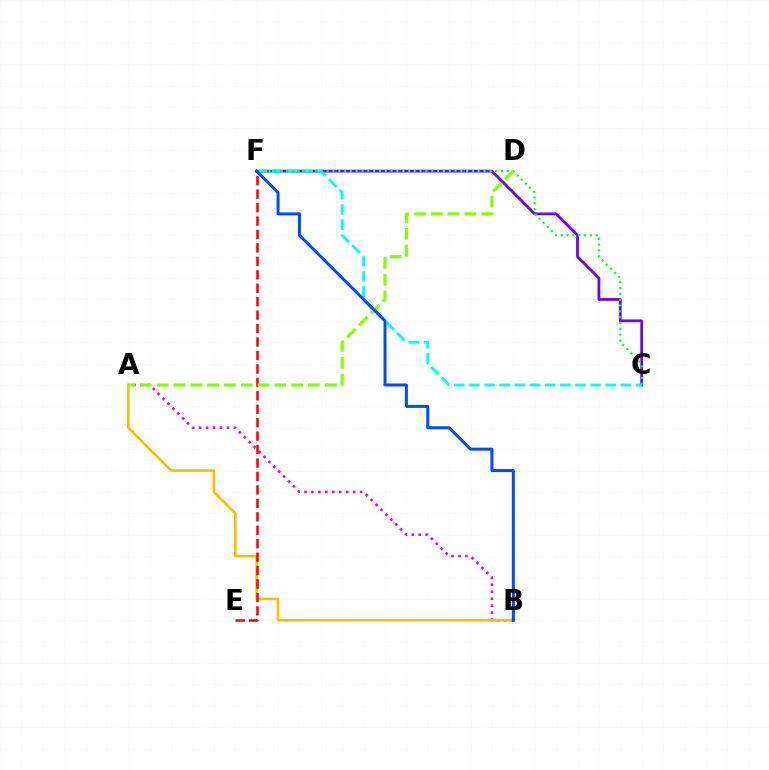{('A', 'B'): [{'color': '#ff00cf', 'line_style': 'dotted', 'thickness': 1.89}, {'color': '#ffbd00', 'line_style': 'solid', 'thickness': 1.91}], ('C', 'F'): [{'color': '#7200ff', 'line_style': 'solid', 'thickness': 2.01}, {'color': '#00fff6', 'line_style': 'dashed', 'thickness': 2.06}, {'color': '#00ff39', 'line_style': 'dotted', 'thickness': 1.58}], ('E', 'F'): [{'color': '#ff0000', 'line_style': 'dashed', 'thickness': 1.83}], ('A', 'D'): [{'color': '#84ff00', 'line_style': 'dashed', 'thickness': 2.28}], ('B', 'F'): [{'color': '#004bff', 'line_style': 'solid', 'thickness': 2.16}]}